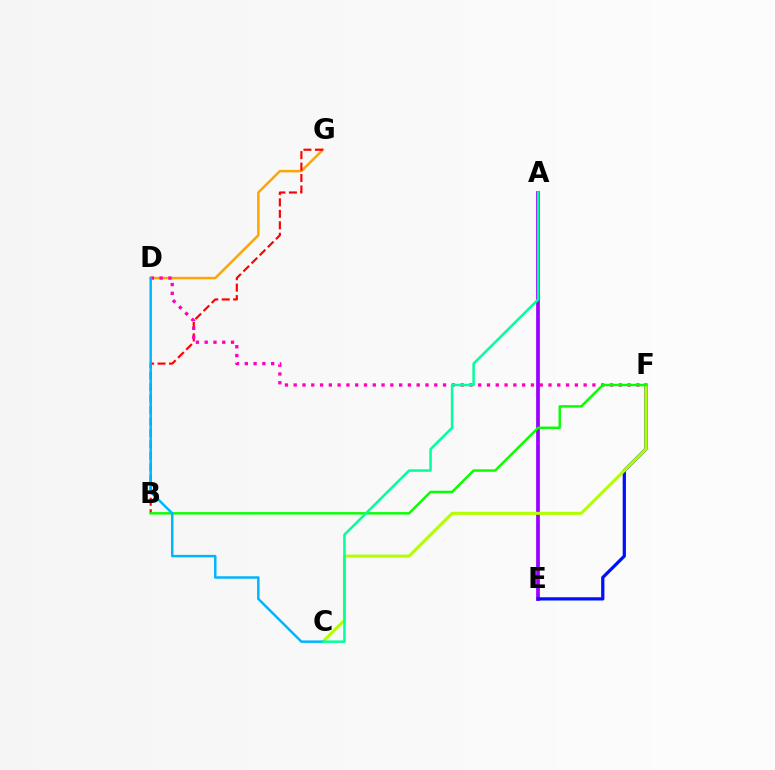{('D', 'G'): [{'color': '#ffa500', 'line_style': 'solid', 'thickness': 1.78}], ('B', 'G'): [{'color': '#ff0000', 'line_style': 'dashed', 'thickness': 1.56}], ('D', 'F'): [{'color': '#ff00bd', 'line_style': 'dotted', 'thickness': 2.39}], ('A', 'E'): [{'color': '#9b00ff', 'line_style': 'solid', 'thickness': 2.69}], ('E', 'F'): [{'color': '#0010ff', 'line_style': 'solid', 'thickness': 2.34}], ('C', 'F'): [{'color': '#b3ff00', 'line_style': 'solid', 'thickness': 2.2}], ('B', 'F'): [{'color': '#08ff00', 'line_style': 'solid', 'thickness': 1.76}], ('C', 'D'): [{'color': '#00b5ff', 'line_style': 'solid', 'thickness': 1.78}], ('A', 'C'): [{'color': '#00ff9d', 'line_style': 'solid', 'thickness': 1.79}]}